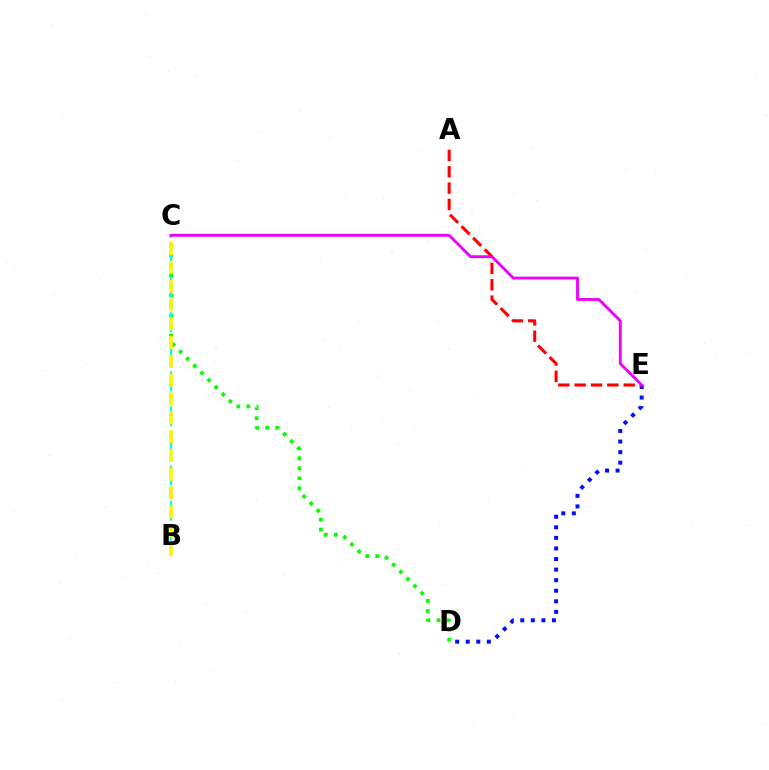{('D', 'E'): [{'color': '#0010ff', 'line_style': 'dotted', 'thickness': 2.87}], ('C', 'D'): [{'color': '#08ff00', 'line_style': 'dotted', 'thickness': 2.73}], ('B', 'C'): [{'color': '#00fff6', 'line_style': 'dashed', 'thickness': 1.6}, {'color': '#fcf500', 'line_style': 'dashed', 'thickness': 2.55}], ('A', 'E'): [{'color': '#ff0000', 'line_style': 'dashed', 'thickness': 2.22}], ('C', 'E'): [{'color': '#ee00ff', 'line_style': 'solid', 'thickness': 2.05}]}